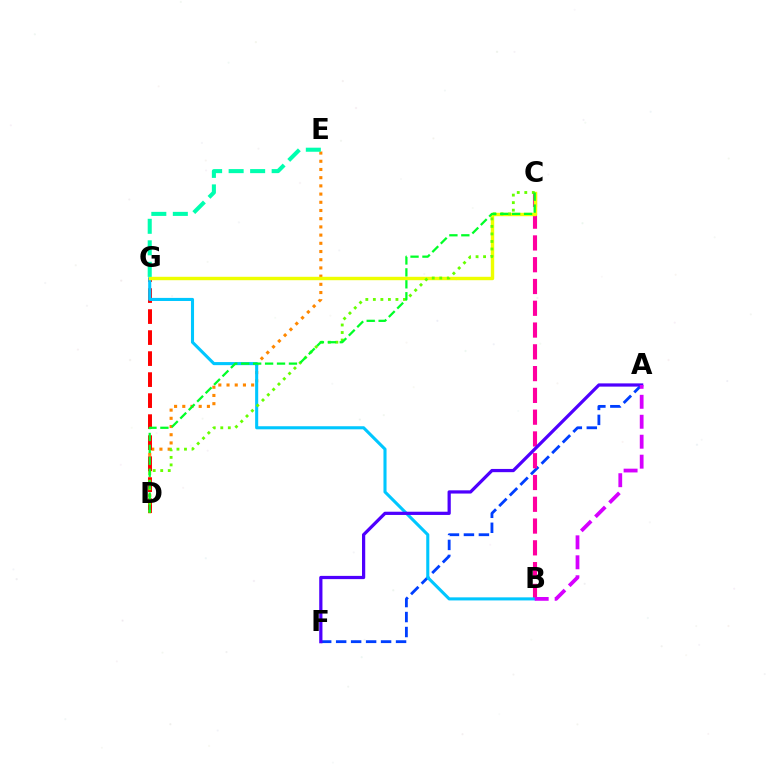{('D', 'E'): [{'color': '#ff8800', 'line_style': 'dotted', 'thickness': 2.23}], ('A', 'F'): [{'color': '#003fff', 'line_style': 'dashed', 'thickness': 2.03}, {'color': '#4f00ff', 'line_style': 'solid', 'thickness': 2.33}], ('D', 'G'): [{'color': '#ff0000', 'line_style': 'dashed', 'thickness': 2.85}], ('B', 'C'): [{'color': '#ff00a0', 'line_style': 'dashed', 'thickness': 2.96}], ('B', 'G'): [{'color': '#00c7ff', 'line_style': 'solid', 'thickness': 2.22}], ('C', 'G'): [{'color': '#eeff00', 'line_style': 'solid', 'thickness': 2.46}], ('C', 'D'): [{'color': '#66ff00', 'line_style': 'dotted', 'thickness': 2.04}, {'color': '#00ff27', 'line_style': 'dashed', 'thickness': 1.62}], ('E', 'G'): [{'color': '#00ffaf', 'line_style': 'dashed', 'thickness': 2.92}], ('A', 'B'): [{'color': '#d600ff', 'line_style': 'dashed', 'thickness': 2.71}]}